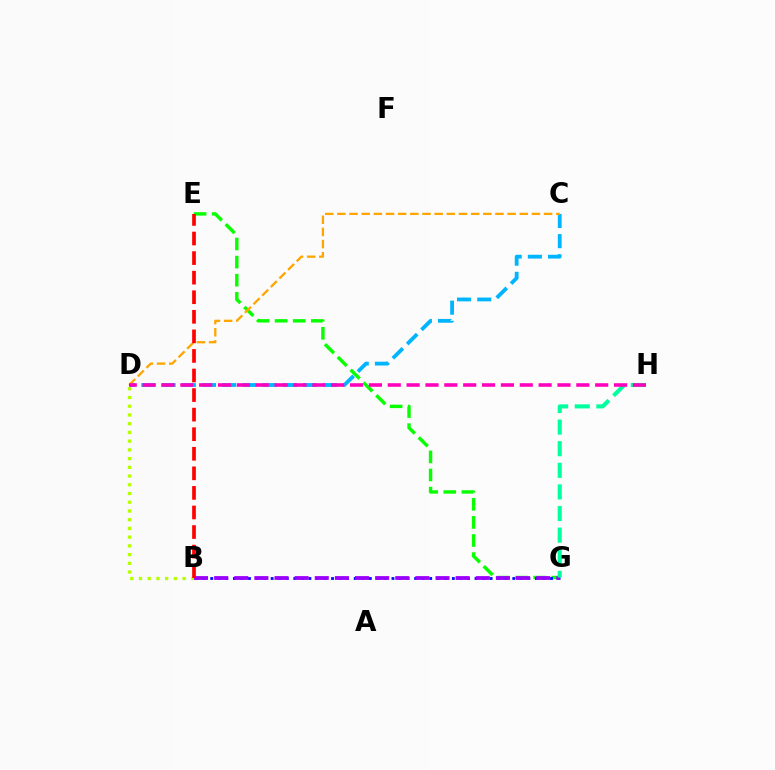{('E', 'G'): [{'color': '#08ff00', 'line_style': 'dashed', 'thickness': 2.46}], ('B', 'G'): [{'color': '#0010ff', 'line_style': 'dotted', 'thickness': 2.05}, {'color': '#9b00ff', 'line_style': 'dashed', 'thickness': 2.73}], ('B', 'D'): [{'color': '#b3ff00', 'line_style': 'dotted', 'thickness': 2.37}], ('C', 'D'): [{'color': '#00b5ff', 'line_style': 'dashed', 'thickness': 2.74}, {'color': '#ffa500', 'line_style': 'dashed', 'thickness': 1.65}], ('G', 'H'): [{'color': '#00ff9d', 'line_style': 'dashed', 'thickness': 2.94}], ('B', 'E'): [{'color': '#ff0000', 'line_style': 'dashed', 'thickness': 2.66}], ('D', 'H'): [{'color': '#ff00bd', 'line_style': 'dashed', 'thickness': 2.56}]}